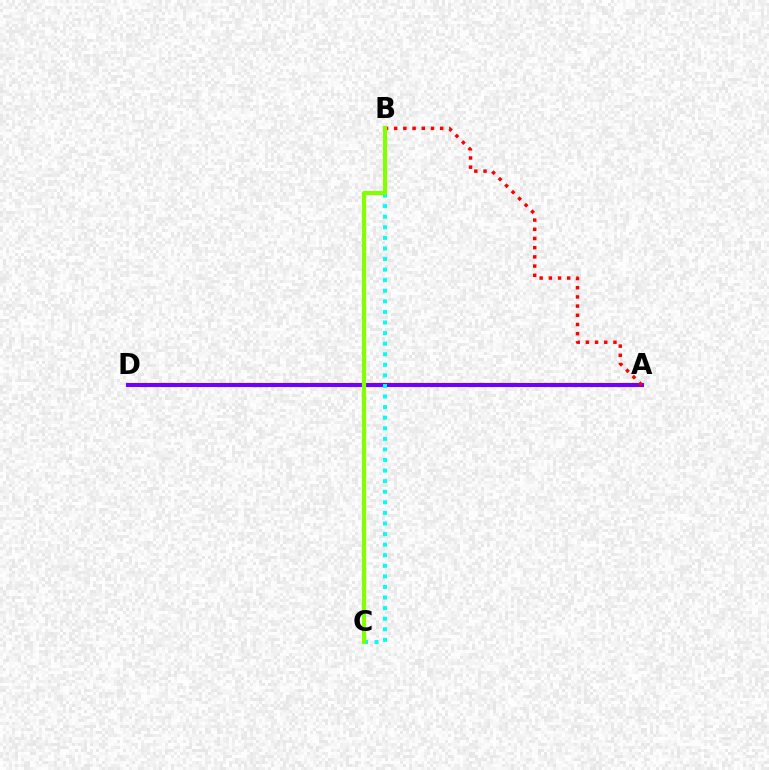{('A', 'D'): [{'color': '#7200ff', 'line_style': 'solid', 'thickness': 2.96}], ('B', 'C'): [{'color': '#00fff6', 'line_style': 'dotted', 'thickness': 2.87}, {'color': '#84ff00', 'line_style': 'solid', 'thickness': 3.0}], ('A', 'B'): [{'color': '#ff0000', 'line_style': 'dotted', 'thickness': 2.5}]}